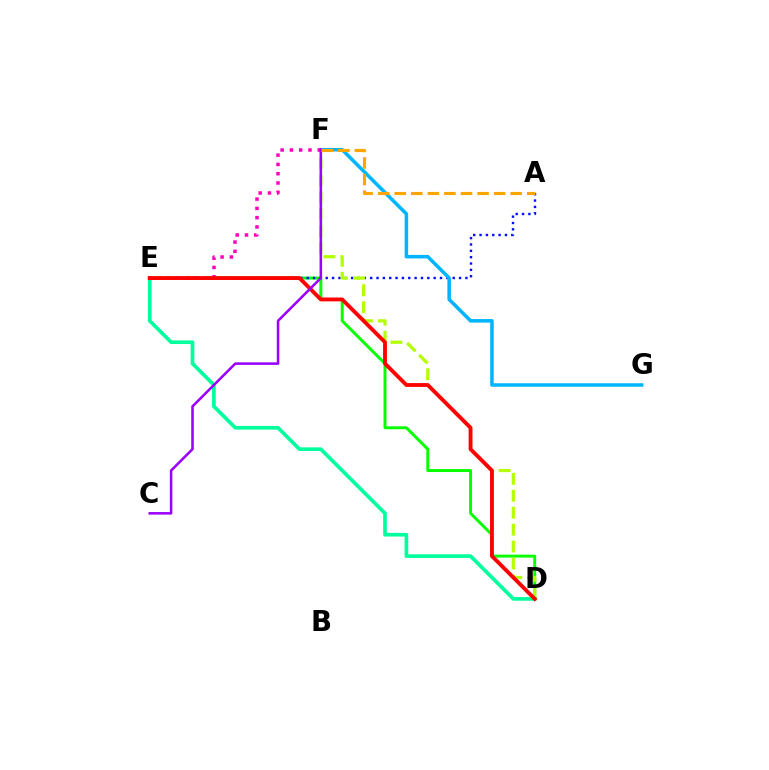{('D', 'E'): [{'color': '#08ff00', 'line_style': 'solid', 'thickness': 2.14}, {'color': '#00ff9d', 'line_style': 'solid', 'thickness': 2.63}, {'color': '#ff0000', 'line_style': 'solid', 'thickness': 2.77}], ('A', 'E'): [{'color': '#0010ff', 'line_style': 'dotted', 'thickness': 1.73}], ('F', 'G'): [{'color': '#00b5ff', 'line_style': 'solid', 'thickness': 2.54}], ('D', 'F'): [{'color': '#b3ff00', 'line_style': 'dashed', 'thickness': 2.3}], ('E', 'F'): [{'color': '#ff00bd', 'line_style': 'dotted', 'thickness': 2.52}], ('C', 'F'): [{'color': '#9b00ff', 'line_style': 'solid', 'thickness': 1.83}], ('A', 'F'): [{'color': '#ffa500', 'line_style': 'dashed', 'thickness': 2.25}]}